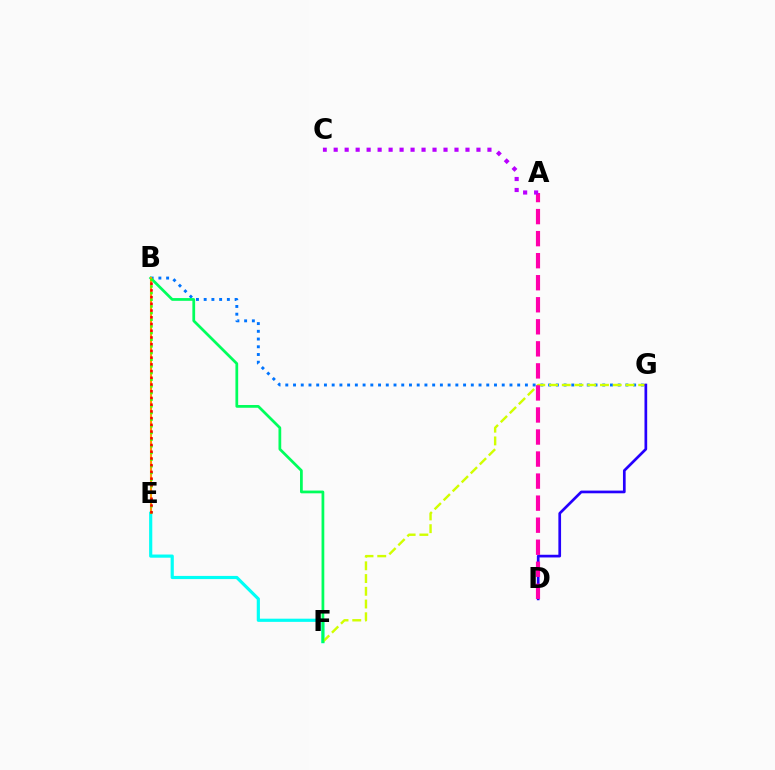{('B', 'G'): [{'color': '#0074ff', 'line_style': 'dotted', 'thickness': 2.1}], ('E', 'F'): [{'color': '#00fff6', 'line_style': 'solid', 'thickness': 2.28}], ('F', 'G'): [{'color': '#d1ff00', 'line_style': 'dashed', 'thickness': 1.73}], ('B', 'F'): [{'color': '#00ff5c', 'line_style': 'solid', 'thickness': 1.98}], ('D', 'G'): [{'color': '#2500ff', 'line_style': 'solid', 'thickness': 1.94}], ('A', 'D'): [{'color': '#ff00ac', 'line_style': 'dashed', 'thickness': 2.99}], ('A', 'C'): [{'color': '#b900ff', 'line_style': 'dotted', 'thickness': 2.98}], ('B', 'E'): [{'color': '#ff9400', 'line_style': 'solid', 'thickness': 1.51}, {'color': '#3dff00', 'line_style': 'dotted', 'thickness': 1.81}, {'color': '#ff0000', 'line_style': 'dotted', 'thickness': 1.83}]}